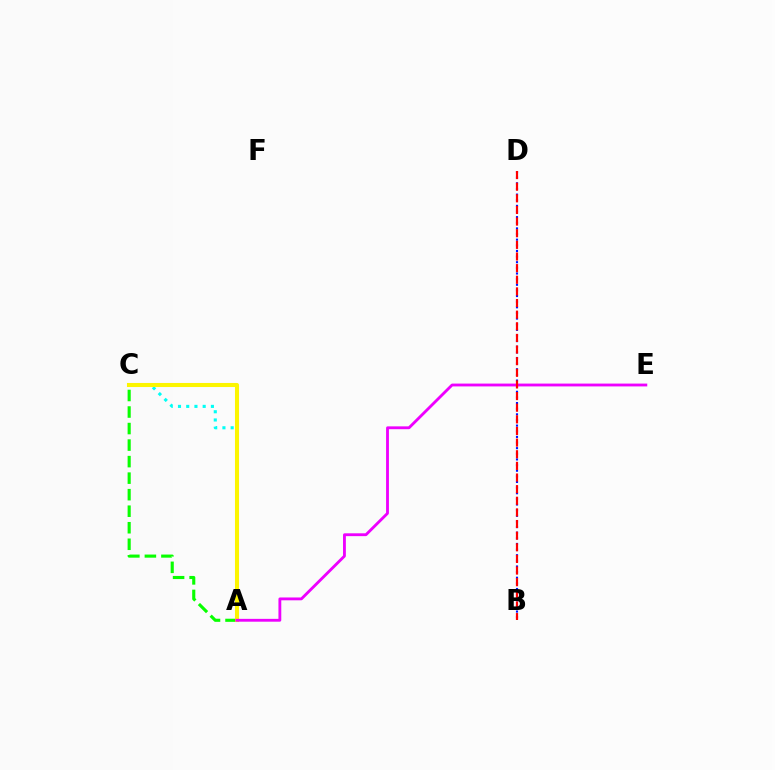{('B', 'D'): [{'color': '#0010ff', 'line_style': 'dotted', 'thickness': 1.53}, {'color': '#ff0000', 'line_style': 'dashed', 'thickness': 1.58}], ('A', 'C'): [{'color': '#08ff00', 'line_style': 'dashed', 'thickness': 2.25}, {'color': '#00fff6', 'line_style': 'dotted', 'thickness': 2.24}, {'color': '#fcf500', 'line_style': 'solid', 'thickness': 2.93}], ('A', 'E'): [{'color': '#ee00ff', 'line_style': 'solid', 'thickness': 2.04}]}